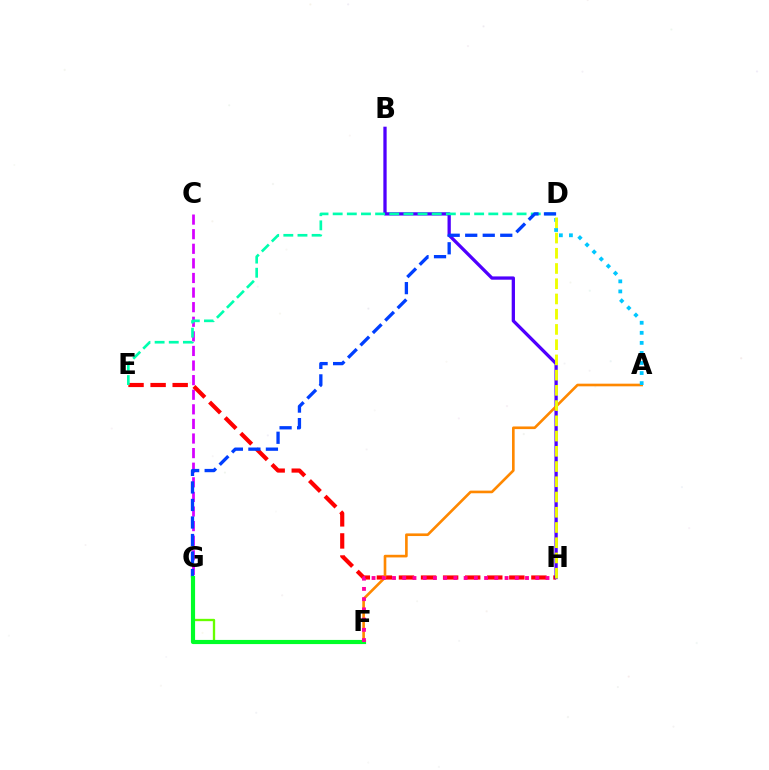{('F', 'G'): [{'color': '#66ff00', 'line_style': 'solid', 'thickness': 1.68}, {'color': '#00ff27', 'line_style': 'solid', 'thickness': 2.99}], ('C', 'G'): [{'color': '#d600ff', 'line_style': 'dashed', 'thickness': 1.98}], ('E', 'H'): [{'color': '#ff0000', 'line_style': 'dashed', 'thickness': 3.0}], ('B', 'H'): [{'color': '#4f00ff', 'line_style': 'solid', 'thickness': 2.37}], ('D', 'E'): [{'color': '#00ffaf', 'line_style': 'dashed', 'thickness': 1.92}], ('A', 'F'): [{'color': '#ff8800', 'line_style': 'solid', 'thickness': 1.9}], ('D', 'G'): [{'color': '#003fff', 'line_style': 'dashed', 'thickness': 2.38}], ('A', 'D'): [{'color': '#00c7ff', 'line_style': 'dotted', 'thickness': 2.73}], ('F', 'H'): [{'color': '#ff00a0', 'line_style': 'dotted', 'thickness': 2.78}], ('D', 'H'): [{'color': '#eeff00', 'line_style': 'dashed', 'thickness': 2.07}]}